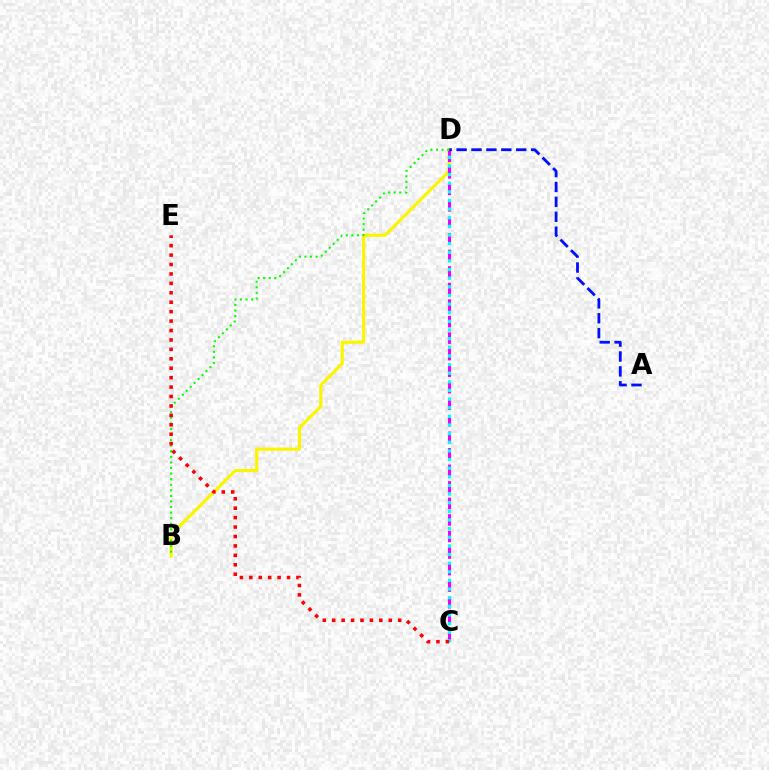{('B', 'D'): [{'color': '#fcf500', 'line_style': 'solid', 'thickness': 2.28}, {'color': '#08ff00', 'line_style': 'dotted', 'thickness': 1.52}], ('C', 'D'): [{'color': '#ee00ff', 'line_style': 'dashed', 'thickness': 2.25}, {'color': '#00fff6', 'line_style': 'dotted', 'thickness': 2.35}], ('C', 'E'): [{'color': '#ff0000', 'line_style': 'dotted', 'thickness': 2.56}], ('A', 'D'): [{'color': '#0010ff', 'line_style': 'dashed', 'thickness': 2.02}]}